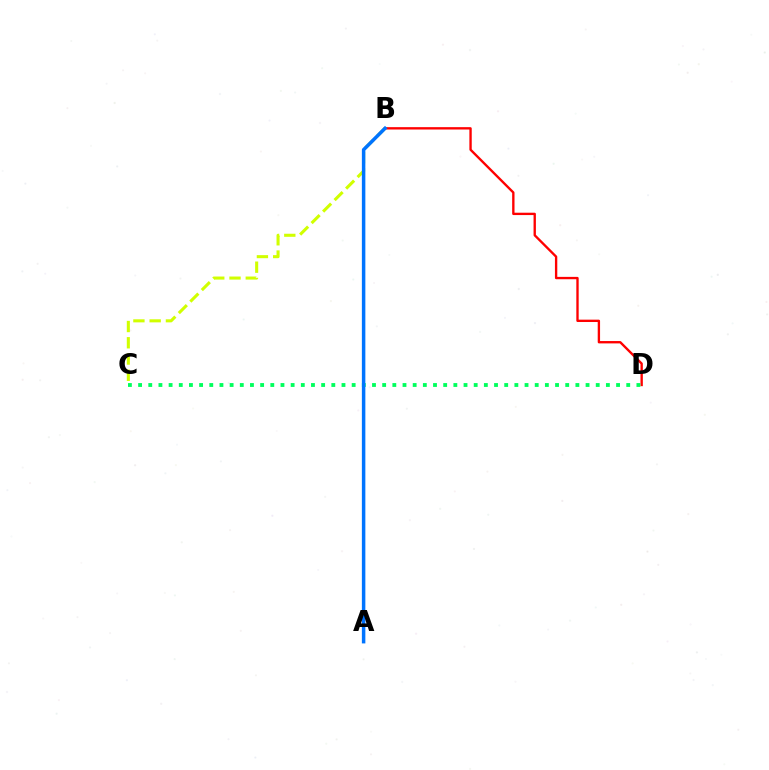{('B', 'D'): [{'color': '#ff0000', 'line_style': 'solid', 'thickness': 1.69}], ('B', 'C'): [{'color': '#d1ff00', 'line_style': 'dashed', 'thickness': 2.21}], ('A', 'B'): [{'color': '#b900ff', 'line_style': 'dashed', 'thickness': 1.65}, {'color': '#0074ff', 'line_style': 'solid', 'thickness': 2.51}], ('C', 'D'): [{'color': '#00ff5c', 'line_style': 'dotted', 'thickness': 2.76}]}